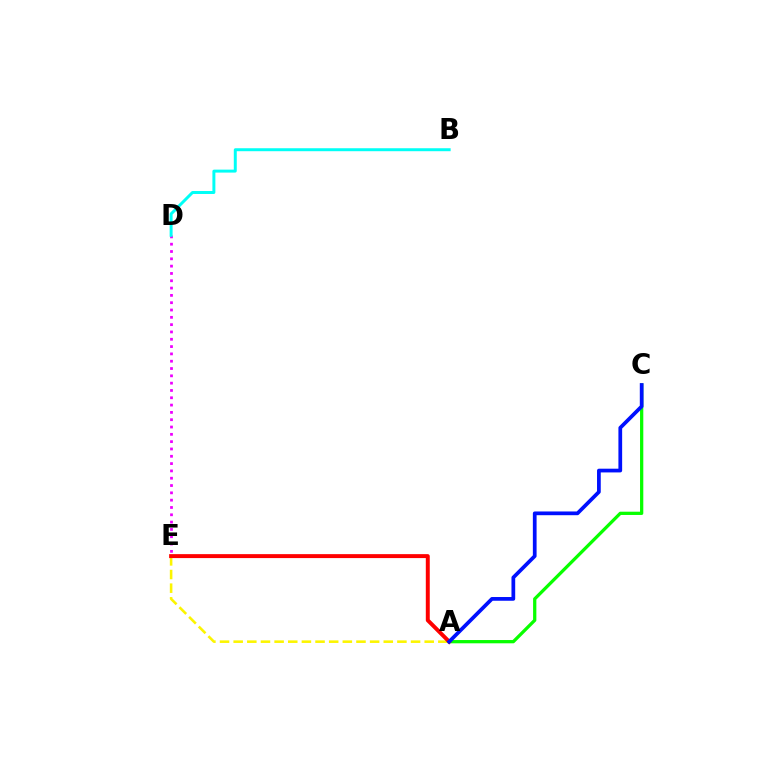{('A', 'C'): [{'color': '#08ff00', 'line_style': 'solid', 'thickness': 2.35}, {'color': '#0010ff', 'line_style': 'solid', 'thickness': 2.69}], ('A', 'E'): [{'color': '#fcf500', 'line_style': 'dashed', 'thickness': 1.85}, {'color': '#ff0000', 'line_style': 'solid', 'thickness': 2.84}], ('D', 'E'): [{'color': '#ee00ff', 'line_style': 'dotted', 'thickness': 1.99}], ('B', 'D'): [{'color': '#00fff6', 'line_style': 'solid', 'thickness': 2.14}]}